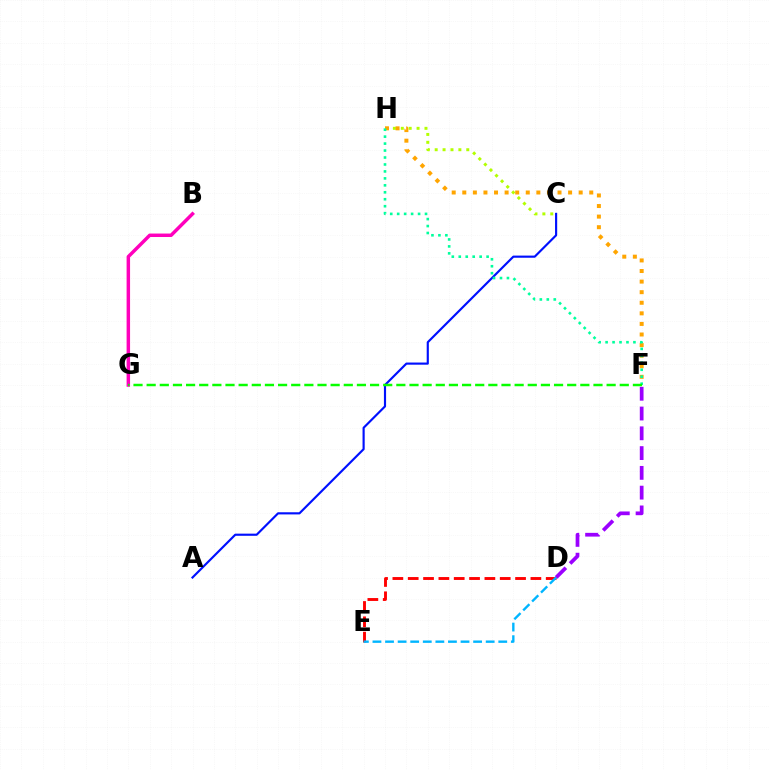{('A', 'C'): [{'color': '#0010ff', 'line_style': 'solid', 'thickness': 1.55}], ('D', 'E'): [{'color': '#ff0000', 'line_style': 'dashed', 'thickness': 2.08}, {'color': '#00b5ff', 'line_style': 'dashed', 'thickness': 1.71}], ('D', 'F'): [{'color': '#9b00ff', 'line_style': 'dashed', 'thickness': 2.69}], ('B', 'G'): [{'color': '#ff00bd', 'line_style': 'solid', 'thickness': 2.5}], ('C', 'H'): [{'color': '#b3ff00', 'line_style': 'dotted', 'thickness': 2.15}], ('F', 'H'): [{'color': '#ffa500', 'line_style': 'dotted', 'thickness': 2.87}, {'color': '#00ff9d', 'line_style': 'dotted', 'thickness': 1.89}], ('F', 'G'): [{'color': '#08ff00', 'line_style': 'dashed', 'thickness': 1.79}]}